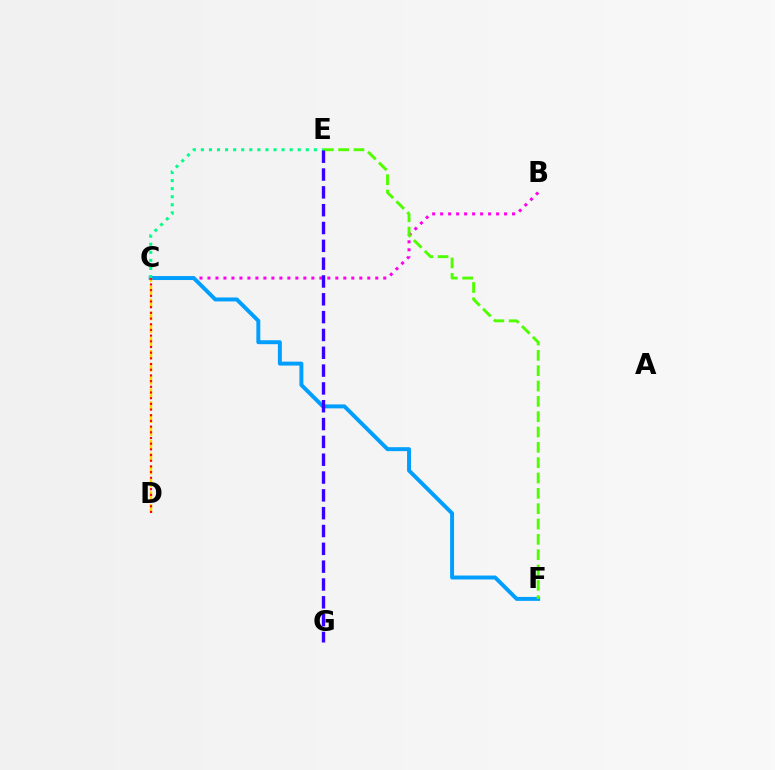{('B', 'C'): [{'color': '#ff00ed', 'line_style': 'dotted', 'thickness': 2.17}], ('C', 'F'): [{'color': '#009eff', 'line_style': 'solid', 'thickness': 2.84}], ('E', 'F'): [{'color': '#4fff00', 'line_style': 'dashed', 'thickness': 2.08}], ('C', 'E'): [{'color': '#00ff86', 'line_style': 'dotted', 'thickness': 2.19}], ('C', 'D'): [{'color': '#ffd500', 'line_style': 'dashed', 'thickness': 1.74}, {'color': '#ff0000', 'line_style': 'dotted', 'thickness': 1.55}], ('E', 'G'): [{'color': '#3700ff', 'line_style': 'dashed', 'thickness': 2.42}]}